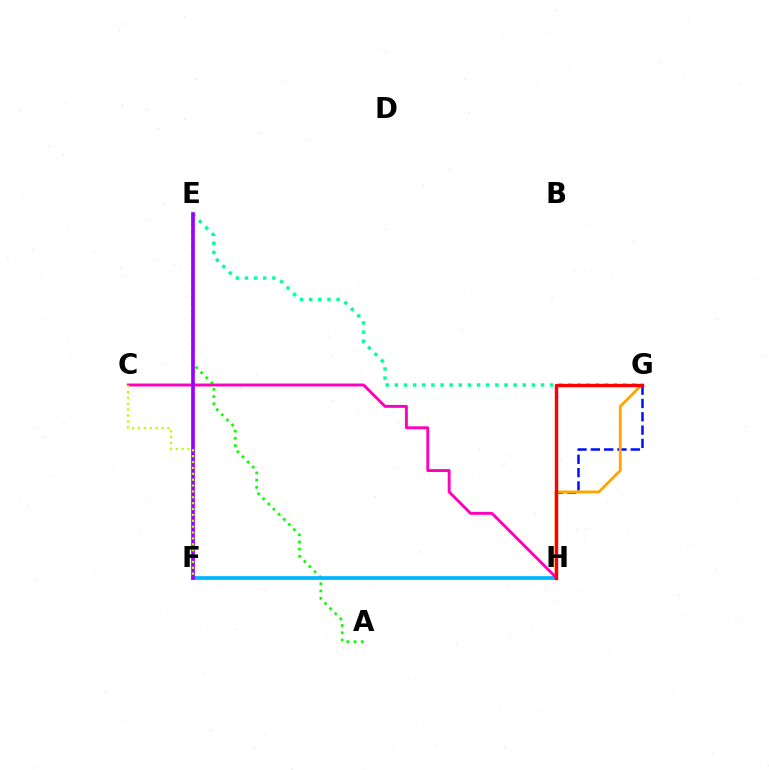{('G', 'H'): [{'color': '#0010ff', 'line_style': 'dashed', 'thickness': 1.81}, {'color': '#ffa500', 'line_style': 'solid', 'thickness': 2.06}, {'color': '#ff0000', 'line_style': 'solid', 'thickness': 2.45}], ('A', 'E'): [{'color': '#08ff00', 'line_style': 'dotted', 'thickness': 1.97}], ('E', 'G'): [{'color': '#00ff9d', 'line_style': 'dotted', 'thickness': 2.48}], ('F', 'H'): [{'color': '#00b5ff', 'line_style': 'solid', 'thickness': 2.68}], ('C', 'H'): [{'color': '#ff00bd', 'line_style': 'solid', 'thickness': 2.1}], ('E', 'F'): [{'color': '#9b00ff', 'line_style': 'solid', 'thickness': 2.66}], ('C', 'F'): [{'color': '#b3ff00', 'line_style': 'dotted', 'thickness': 1.6}]}